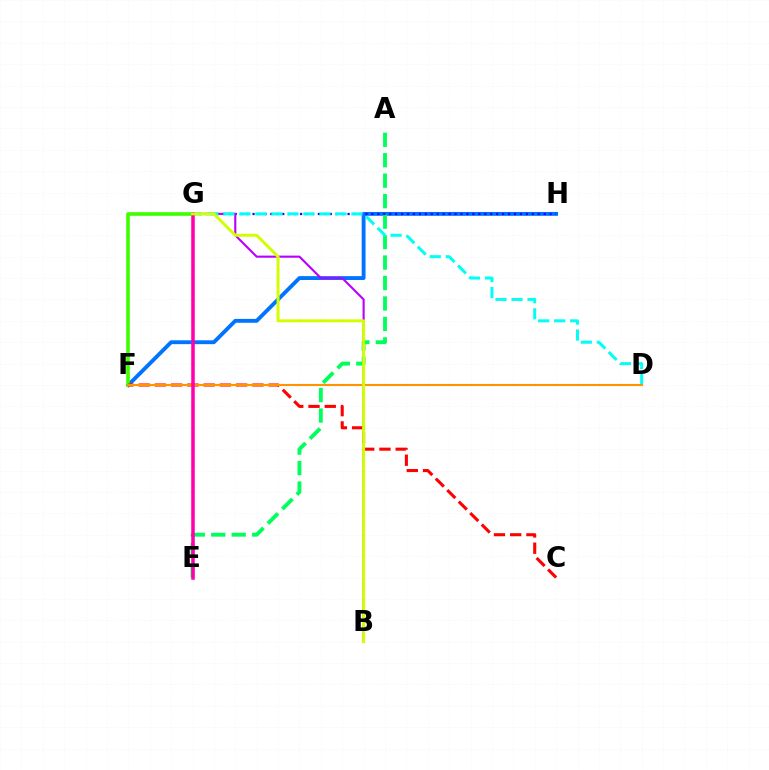{('F', 'H'): [{'color': '#0074ff', 'line_style': 'solid', 'thickness': 2.79}], ('A', 'E'): [{'color': '#00ff5c', 'line_style': 'dashed', 'thickness': 2.78}], ('F', 'G'): [{'color': '#3dff00', 'line_style': 'solid', 'thickness': 2.61}], ('G', 'H'): [{'color': '#2500ff', 'line_style': 'dotted', 'thickness': 1.61}], ('B', 'G'): [{'color': '#b900ff', 'line_style': 'solid', 'thickness': 1.52}, {'color': '#d1ff00', 'line_style': 'solid', 'thickness': 2.13}], ('D', 'G'): [{'color': '#00fff6', 'line_style': 'dashed', 'thickness': 2.17}], ('C', 'F'): [{'color': '#ff0000', 'line_style': 'dashed', 'thickness': 2.21}], ('D', 'F'): [{'color': '#ff9400', 'line_style': 'solid', 'thickness': 1.51}], ('E', 'G'): [{'color': '#ff00ac', 'line_style': 'solid', 'thickness': 2.53}]}